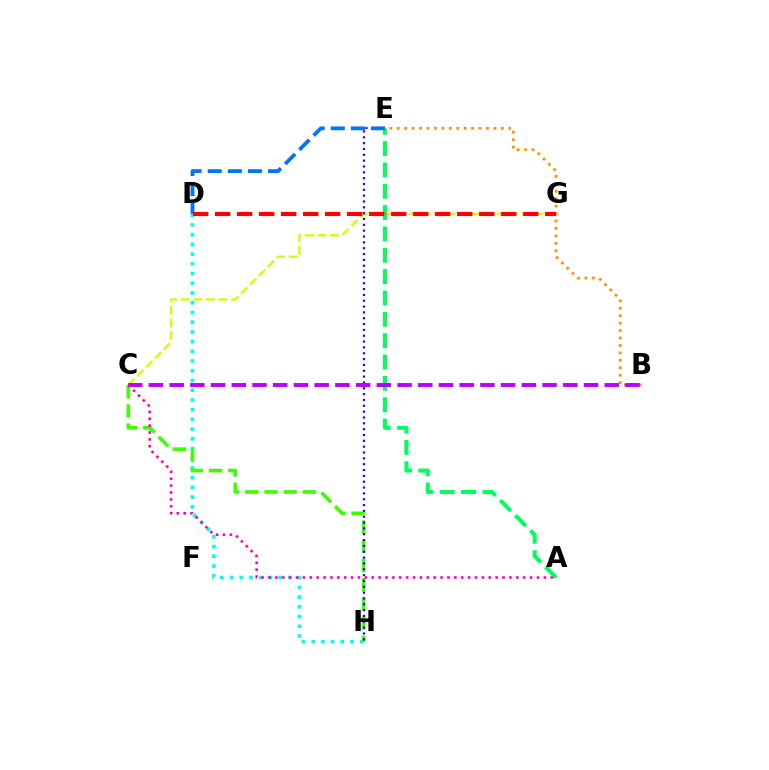{('C', 'G'): [{'color': '#d1ff00', 'line_style': 'dashed', 'thickness': 1.71}], ('D', 'H'): [{'color': '#00fff6', 'line_style': 'dotted', 'thickness': 2.64}], ('B', 'E'): [{'color': '#ff9400', 'line_style': 'dotted', 'thickness': 2.02}], ('C', 'H'): [{'color': '#3dff00', 'line_style': 'dashed', 'thickness': 2.61}], ('A', 'E'): [{'color': '#00ff5c', 'line_style': 'dashed', 'thickness': 2.9}], ('E', 'H'): [{'color': '#2500ff', 'line_style': 'dotted', 'thickness': 1.59}], ('B', 'C'): [{'color': '#b900ff', 'line_style': 'dashed', 'thickness': 2.81}], ('D', 'E'): [{'color': '#0074ff', 'line_style': 'dashed', 'thickness': 2.73}], ('A', 'C'): [{'color': '#ff00ac', 'line_style': 'dotted', 'thickness': 1.87}], ('D', 'G'): [{'color': '#ff0000', 'line_style': 'dashed', 'thickness': 2.99}]}